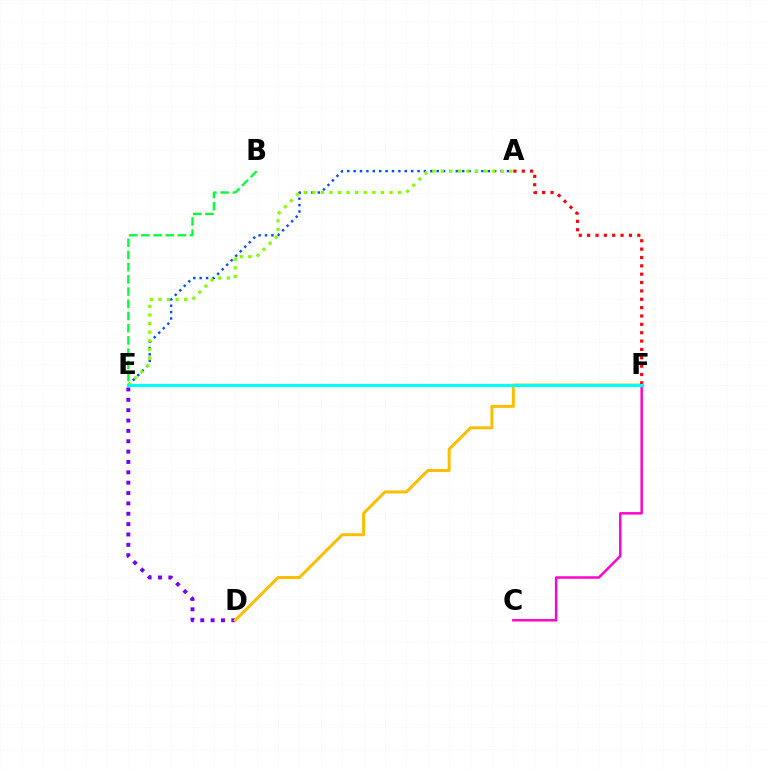{('A', 'E'): [{'color': '#004bff', 'line_style': 'dotted', 'thickness': 1.74}, {'color': '#84ff00', 'line_style': 'dotted', 'thickness': 2.33}], ('D', 'E'): [{'color': '#7200ff', 'line_style': 'dotted', 'thickness': 2.81}], ('D', 'F'): [{'color': '#ffbd00', 'line_style': 'solid', 'thickness': 2.16}], ('B', 'E'): [{'color': '#00ff39', 'line_style': 'dashed', 'thickness': 1.66}], ('A', 'F'): [{'color': '#ff0000', 'line_style': 'dotted', 'thickness': 2.27}], ('C', 'F'): [{'color': '#ff00cf', 'line_style': 'solid', 'thickness': 1.77}], ('E', 'F'): [{'color': '#00fff6', 'line_style': 'solid', 'thickness': 2.25}]}